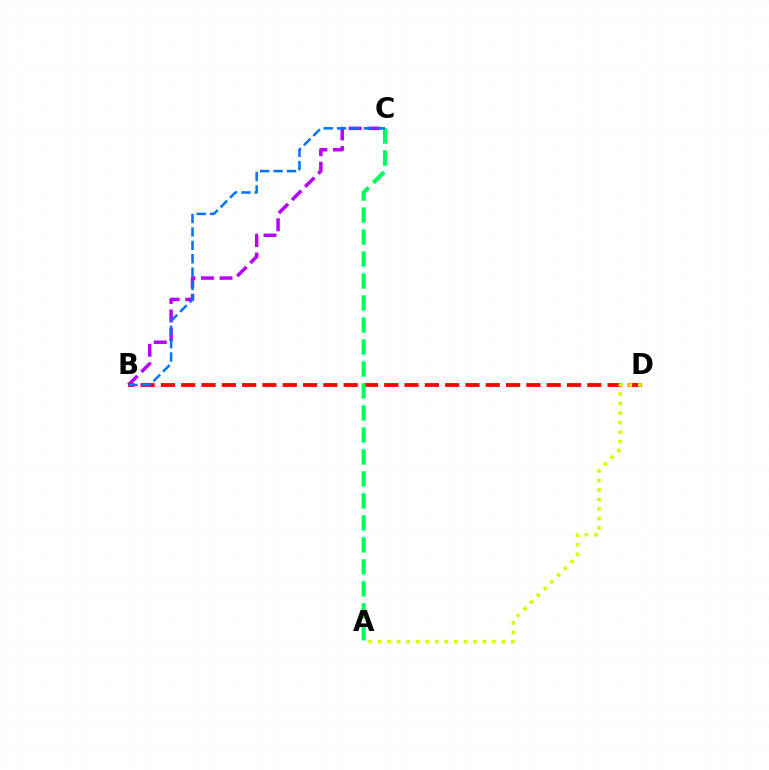{('B', 'C'): [{'color': '#b900ff', 'line_style': 'dashed', 'thickness': 2.52}, {'color': '#0074ff', 'line_style': 'dashed', 'thickness': 1.82}], ('B', 'D'): [{'color': '#ff0000', 'line_style': 'dashed', 'thickness': 2.76}], ('A', 'C'): [{'color': '#00ff5c', 'line_style': 'dashed', 'thickness': 2.99}], ('A', 'D'): [{'color': '#d1ff00', 'line_style': 'dotted', 'thickness': 2.59}]}